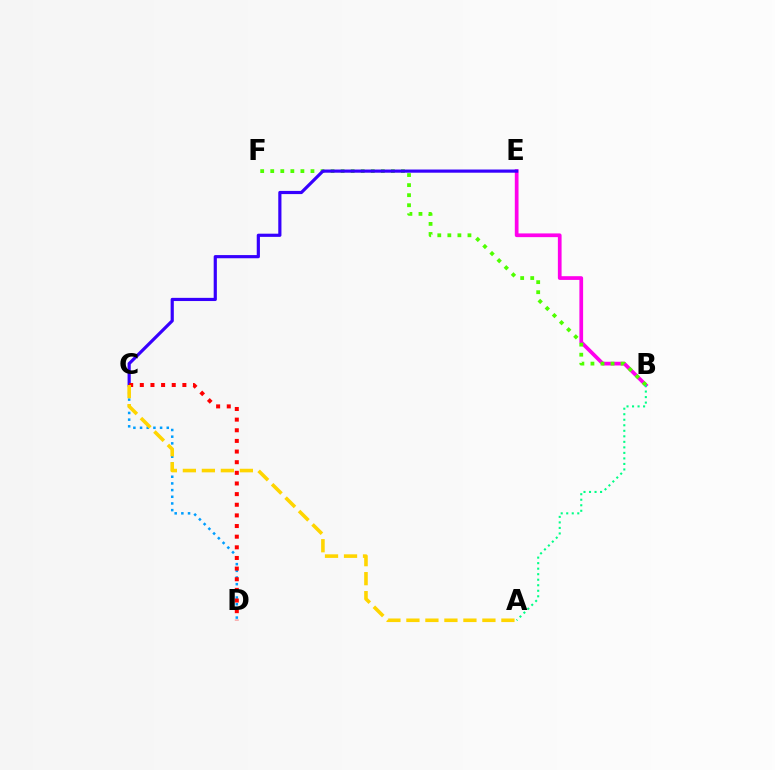{('B', 'E'): [{'color': '#ff00ed', 'line_style': 'solid', 'thickness': 2.68}], ('B', 'F'): [{'color': '#4fff00', 'line_style': 'dotted', 'thickness': 2.73}], ('C', 'D'): [{'color': '#009eff', 'line_style': 'dotted', 'thickness': 1.81}, {'color': '#ff0000', 'line_style': 'dotted', 'thickness': 2.89}], ('C', 'E'): [{'color': '#3700ff', 'line_style': 'solid', 'thickness': 2.29}], ('A', 'C'): [{'color': '#ffd500', 'line_style': 'dashed', 'thickness': 2.58}], ('A', 'B'): [{'color': '#00ff86', 'line_style': 'dotted', 'thickness': 1.5}]}